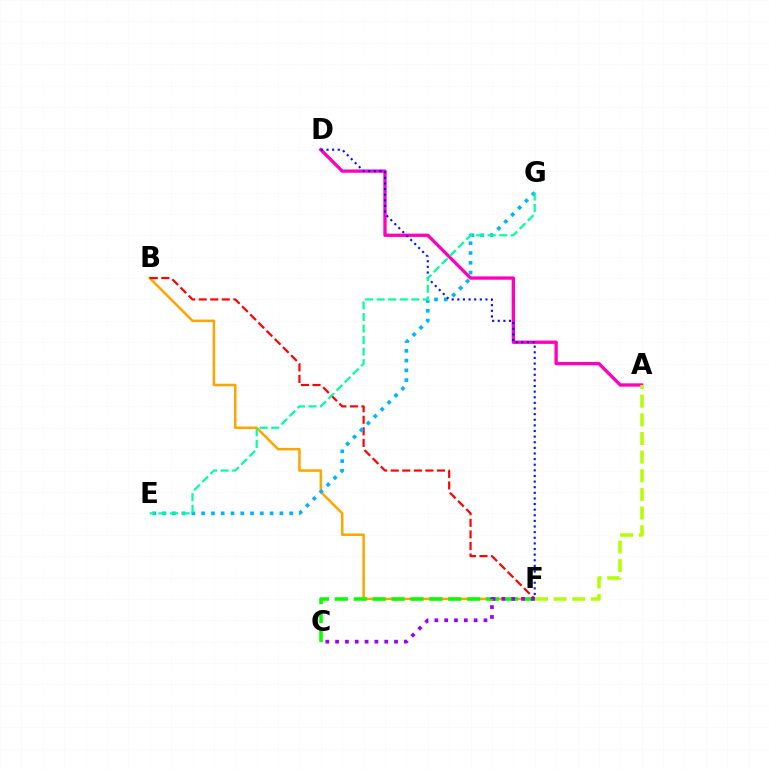{('B', 'F'): [{'color': '#ffa500', 'line_style': 'solid', 'thickness': 1.82}, {'color': '#ff0000', 'line_style': 'dashed', 'thickness': 1.57}], ('E', 'G'): [{'color': '#00b5ff', 'line_style': 'dotted', 'thickness': 2.66}, {'color': '#00ff9d', 'line_style': 'dashed', 'thickness': 1.57}], ('C', 'F'): [{'color': '#08ff00', 'line_style': 'dashed', 'thickness': 2.57}, {'color': '#9b00ff', 'line_style': 'dotted', 'thickness': 2.67}], ('A', 'D'): [{'color': '#ff00bd', 'line_style': 'solid', 'thickness': 2.39}], ('D', 'F'): [{'color': '#0010ff', 'line_style': 'dotted', 'thickness': 1.53}], ('A', 'F'): [{'color': '#b3ff00', 'line_style': 'dashed', 'thickness': 2.53}]}